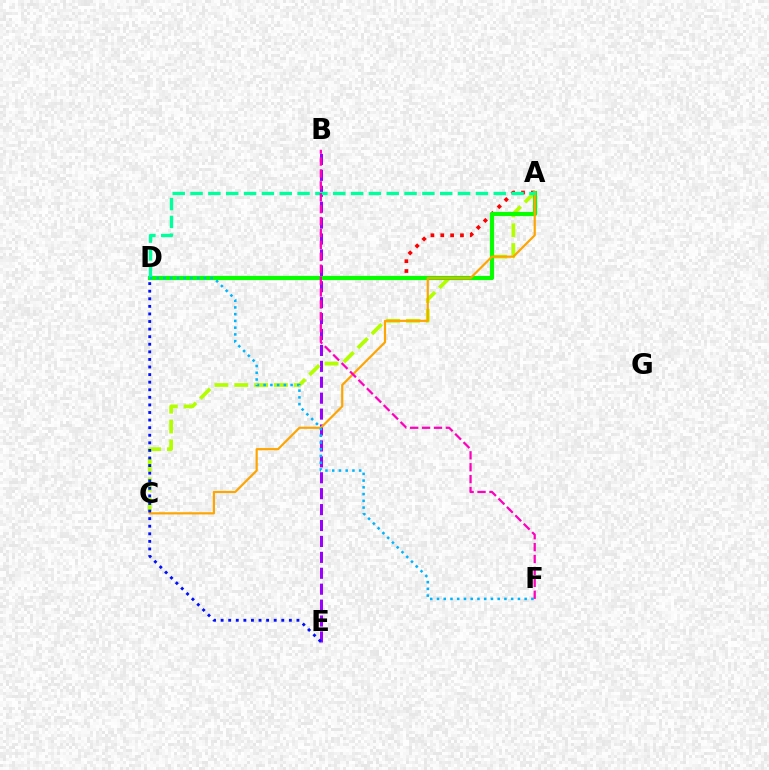{('A', 'D'): [{'color': '#ff0000', 'line_style': 'dotted', 'thickness': 2.68}, {'color': '#08ff00', 'line_style': 'solid', 'thickness': 3.0}, {'color': '#00ff9d', 'line_style': 'dashed', 'thickness': 2.42}], ('B', 'E'): [{'color': '#9b00ff', 'line_style': 'dashed', 'thickness': 2.16}], ('A', 'C'): [{'color': '#b3ff00', 'line_style': 'dashed', 'thickness': 2.69}, {'color': '#ffa500', 'line_style': 'solid', 'thickness': 1.57}], ('D', 'E'): [{'color': '#0010ff', 'line_style': 'dotted', 'thickness': 2.06}], ('D', 'F'): [{'color': '#00b5ff', 'line_style': 'dotted', 'thickness': 1.83}], ('B', 'F'): [{'color': '#ff00bd', 'line_style': 'dashed', 'thickness': 1.62}]}